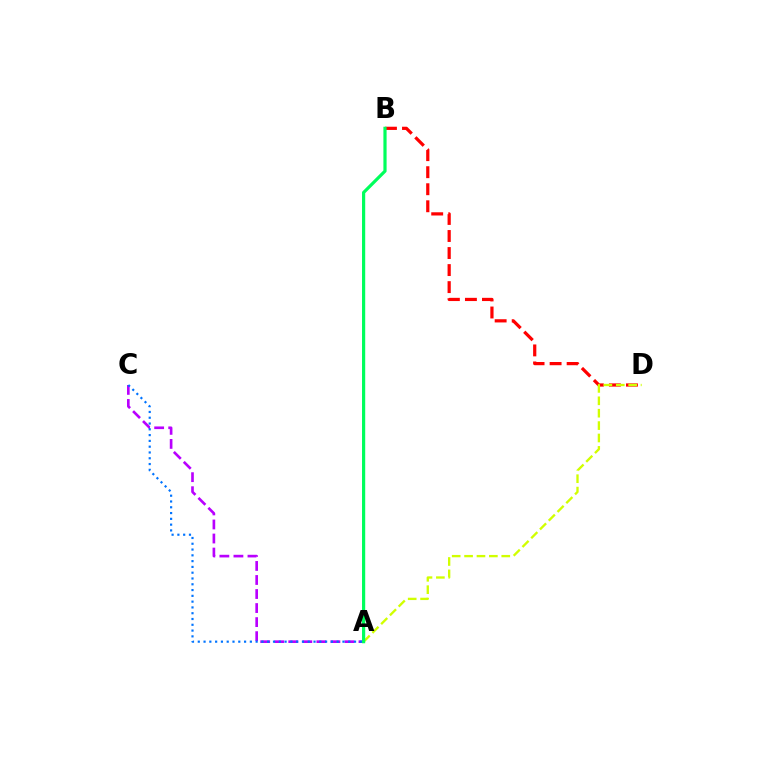{('A', 'C'): [{'color': '#b900ff', 'line_style': 'dashed', 'thickness': 1.91}, {'color': '#0074ff', 'line_style': 'dotted', 'thickness': 1.57}], ('B', 'D'): [{'color': '#ff0000', 'line_style': 'dashed', 'thickness': 2.31}], ('A', 'D'): [{'color': '#d1ff00', 'line_style': 'dashed', 'thickness': 1.68}], ('A', 'B'): [{'color': '#00ff5c', 'line_style': 'solid', 'thickness': 2.3}]}